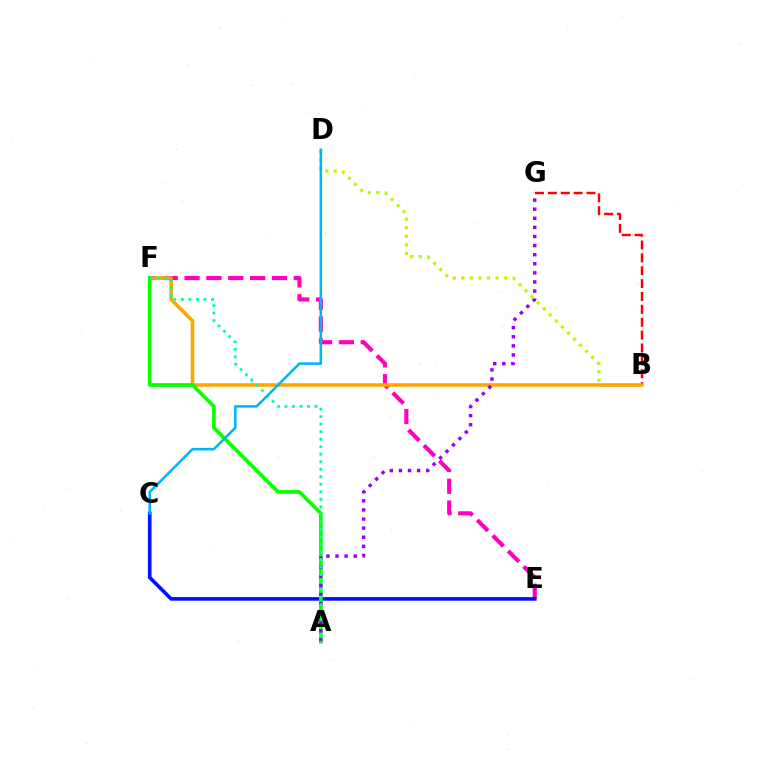{('E', 'F'): [{'color': '#ff00bd', 'line_style': 'dashed', 'thickness': 2.97}], ('B', 'G'): [{'color': '#ff0000', 'line_style': 'dashed', 'thickness': 1.75}], ('C', 'E'): [{'color': '#0010ff', 'line_style': 'solid', 'thickness': 2.6}], ('B', 'D'): [{'color': '#b3ff00', 'line_style': 'dotted', 'thickness': 2.33}], ('B', 'F'): [{'color': '#ffa500', 'line_style': 'solid', 'thickness': 2.59}], ('A', 'F'): [{'color': '#08ff00', 'line_style': 'solid', 'thickness': 2.66}, {'color': '#00ff9d', 'line_style': 'dotted', 'thickness': 2.04}], ('A', 'G'): [{'color': '#9b00ff', 'line_style': 'dotted', 'thickness': 2.47}], ('C', 'D'): [{'color': '#00b5ff', 'line_style': 'solid', 'thickness': 1.84}]}